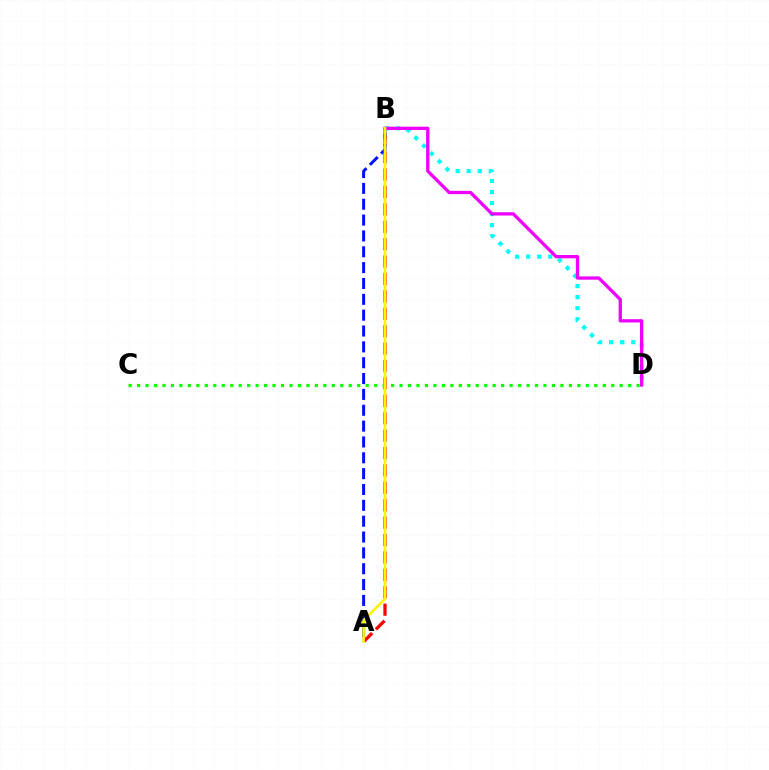{('A', 'B'): [{'color': '#ff0000', 'line_style': 'dashed', 'thickness': 2.36}, {'color': '#0010ff', 'line_style': 'dashed', 'thickness': 2.15}, {'color': '#fcf500', 'line_style': 'solid', 'thickness': 1.89}], ('C', 'D'): [{'color': '#08ff00', 'line_style': 'dotted', 'thickness': 2.3}], ('B', 'D'): [{'color': '#00fff6', 'line_style': 'dotted', 'thickness': 3.0}, {'color': '#ee00ff', 'line_style': 'solid', 'thickness': 2.37}]}